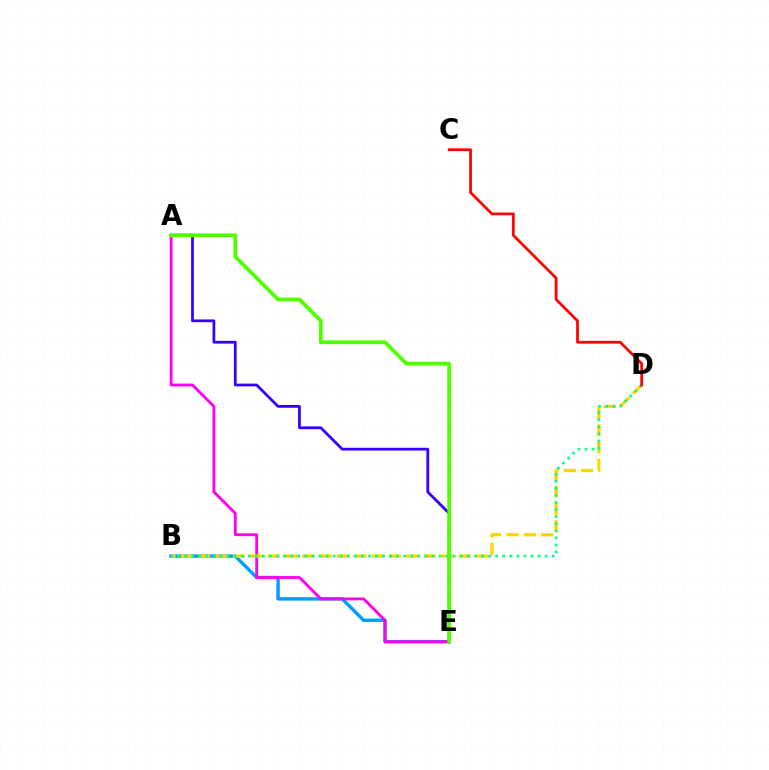{('B', 'E'): [{'color': '#009eff', 'line_style': 'solid', 'thickness': 2.47}], ('A', 'E'): [{'color': '#ff00ed', 'line_style': 'solid', 'thickness': 2.05}, {'color': '#3700ff', 'line_style': 'solid', 'thickness': 2.0}, {'color': '#4fff00', 'line_style': 'solid', 'thickness': 2.72}], ('B', 'D'): [{'color': '#ffd500', 'line_style': 'dashed', 'thickness': 2.36}, {'color': '#00ff86', 'line_style': 'dotted', 'thickness': 1.92}], ('C', 'D'): [{'color': '#ff0000', 'line_style': 'solid', 'thickness': 1.97}]}